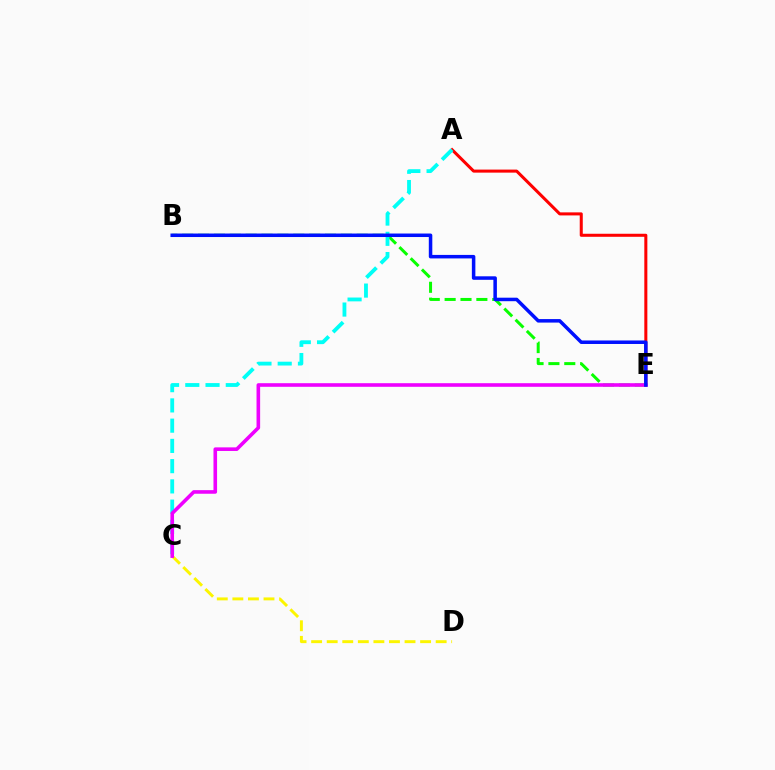{('A', 'E'): [{'color': '#ff0000', 'line_style': 'solid', 'thickness': 2.19}], ('B', 'E'): [{'color': '#08ff00', 'line_style': 'dashed', 'thickness': 2.16}, {'color': '#0010ff', 'line_style': 'solid', 'thickness': 2.53}], ('A', 'C'): [{'color': '#00fff6', 'line_style': 'dashed', 'thickness': 2.75}], ('C', 'D'): [{'color': '#fcf500', 'line_style': 'dashed', 'thickness': 2.11}], ('C', 'E'): [{'color': '#ee00ff', 'line_style': 'solid', 'thickness': 2.59}]}